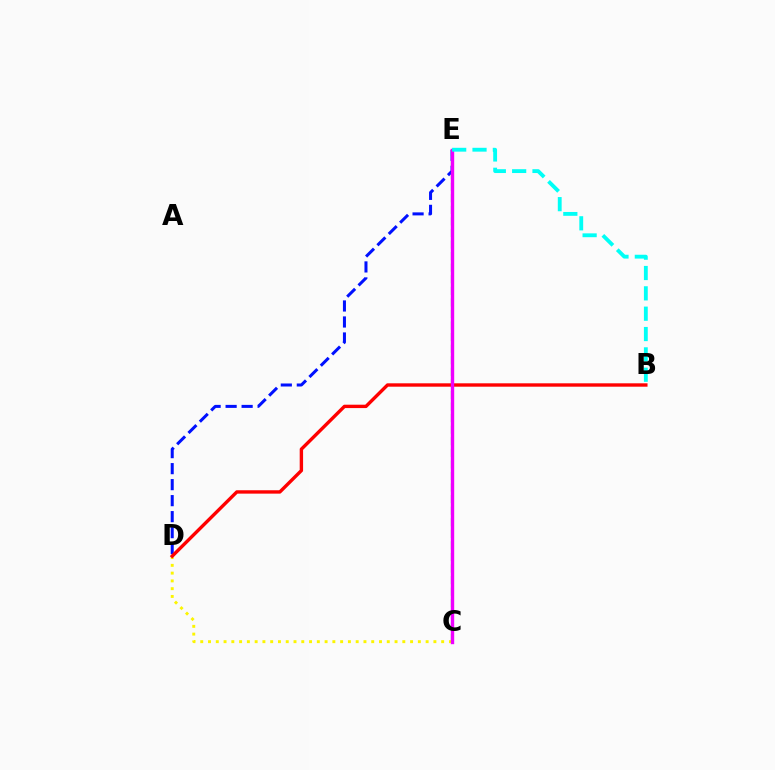{('C', 'D'): [{'color': '#fcf500', 'line_style': 'dotted', 'thickness': 2.11}], ('C', 'E'): [{'color': '#08ff00', 'line_style': 'dashed', 'thickness': 1.57}, {'color': '#ee00ff', 'line_style': 'solid', 'thickness': 2.44}], ('D', 'E'): [{'color': '#0010ff', 'line_style': 'dashed', 'thickness': 2.17}], ('B', 'D'): [{'color': '#ff0000', 'line_style': 'solid', 'thickness': 2.44}], ('B', 'E'): [{'color': '#00fff6', 'line_style': 'dashed', 'thickness': 2.76}]}